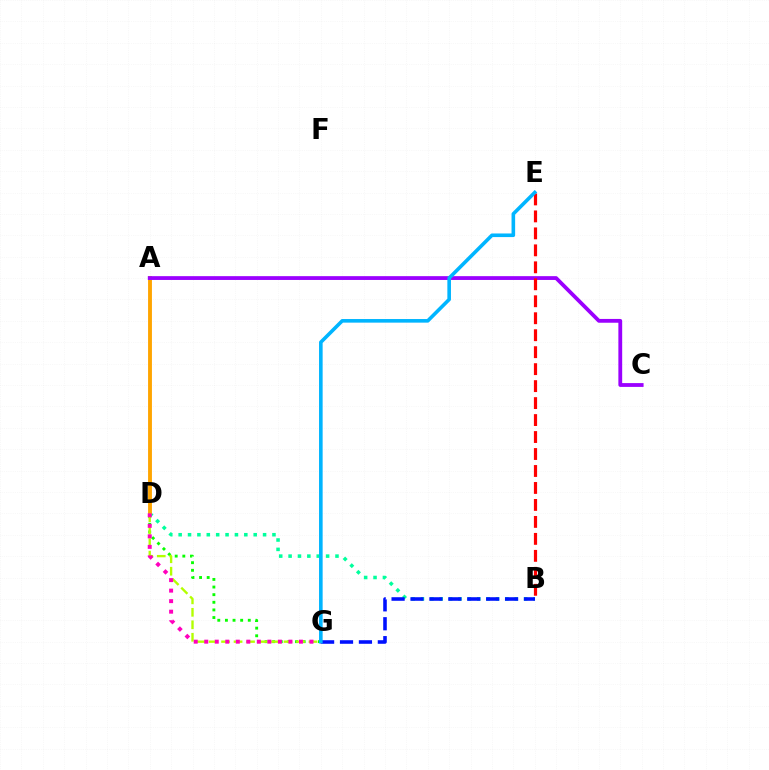{('D', 'G'): [{'color': '#08ff00', 'line_style': 'dotted', 'thickness': 2.07}, {'color': '#b3ff00', 'line_style': 'dashed', 'thickness': 1.7}, {'color': '#ff00bd', 'line_style': 'dotted', 'thickness': 2.86}], ('B', 'D'): [{'color': '#00ff9d', 'line_style': 'dotted', 'thickness': 2.55}], ('A', 'D'): [{'color': '#ffa500', 'line_style': 'solid', 'thickness': 2.79}], ('A', 'C'): [{'color': '#9b00ff', 'line_style': 'solid', 'thickness': 2.74}], ('B', 'G'): [{'color': '#0010ff', 'line_style': 'dashed', 'thickness': 2.57}], ('B', 'E'): [{'color': '#ff0000', 'line_style': 'dashed', 'thickness': 2.31}], ('E', 'G'): [{'color': '#00b5ff', 'line_style': 'solid', 'thickness': 2.6}]}